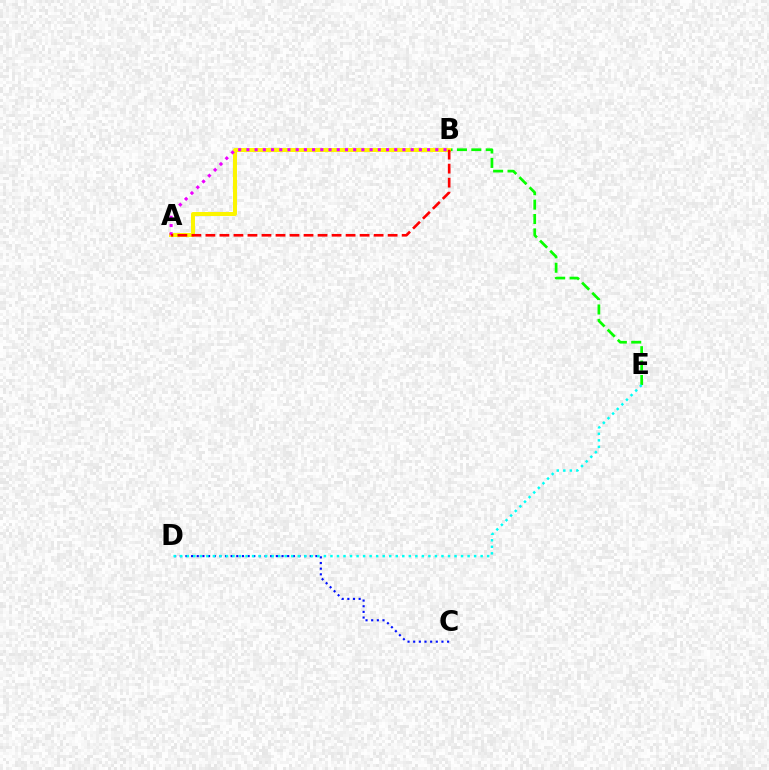{('B', 'E'): [{'color': '#08ff00', 'line_style': 'dashed', 'thickness': 1.96}], ('A', 'B'): [{'color': '#fcf500', 'line_style': 'solid', 'thickness': 2.88}, {'color': '#ee00ff', 'line_style': 'dotted', 'thickness': 2.23}, {'color': '#ff0000', 'line_style': 'dashed', 'thickness': 1.9}], ('C', 'D'): [{'color': '#0010ff', 'line_style': 'dotted', 'thickness': 1.54}], ('D', 'E'): [{'color': '#00fff6', 'line_style': 'dotted', 'thickness': 1.77}]}